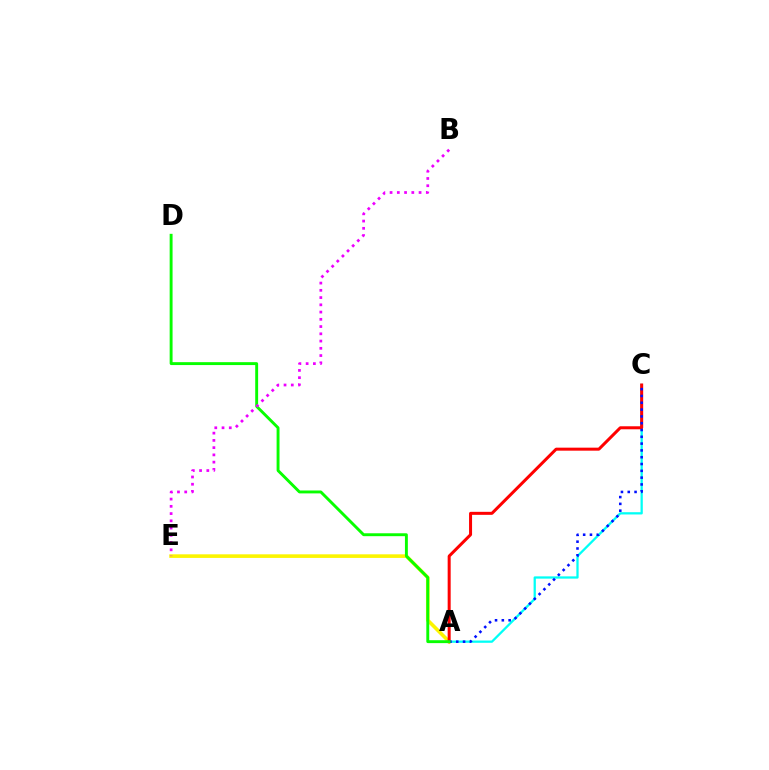{('A', 'C'): [{'color': '#00fff6', 'line_style': 'solid', 'thickness': 1.63}, {'color': '#ff0000', 'line_style': 'solid', 'thickness': 2.17}, {'color': '#0010ff', 'line_style': 'dotted', 'thickness': 1.85}], ('A', 'E'): [{'color': '#fcf500', 'line_style': 'solid', 'thickness': 2.59}], ('A', 'D'): [{'color': '#08ff00', 'line_style': 'solid', 'thickness': 2.09}], ('B', 'E'): [{'color': '#ee00ff', 'line_style': 'dotted', 'thickness': 1.97}]}